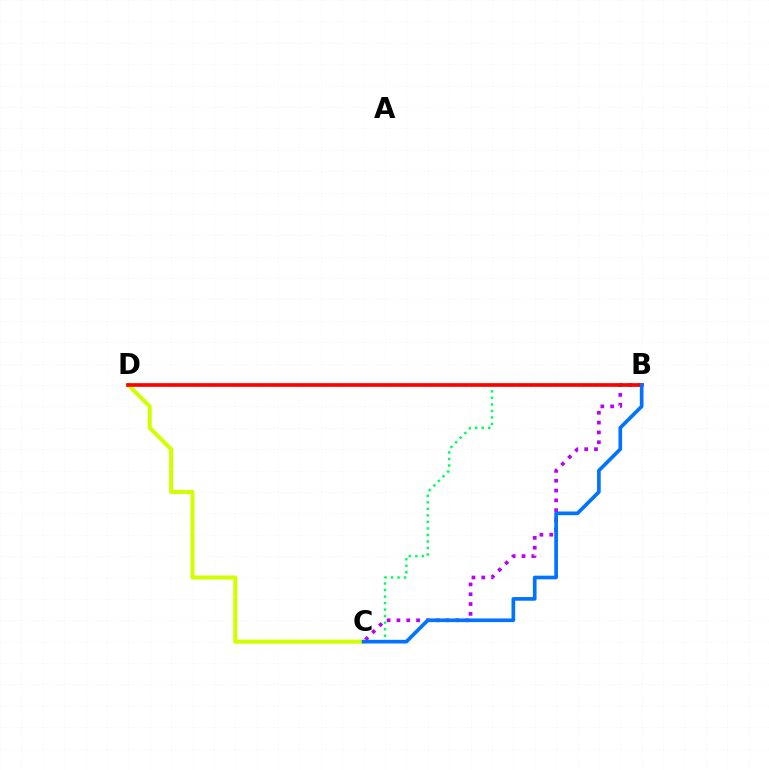{('B', 'C'): [{'color': '#b900ff', 'line_style': 'dotted', 'thickness': 2.67}, {'color': '#00ff5c', 'line_style': 'dotted', 'thickness': 1.77}, {'color': '#0074ff', 'line_style': 'solid', 'thickness': 2.64}], ('C', 'D'): [{'color': '#d1ff00', 'line_style': 'solid', 'thickness': 2.91}], ('B', 'D'): [{'color': '#ff0000', 'line_style': 'solid', 'thickness': 2.66}]}